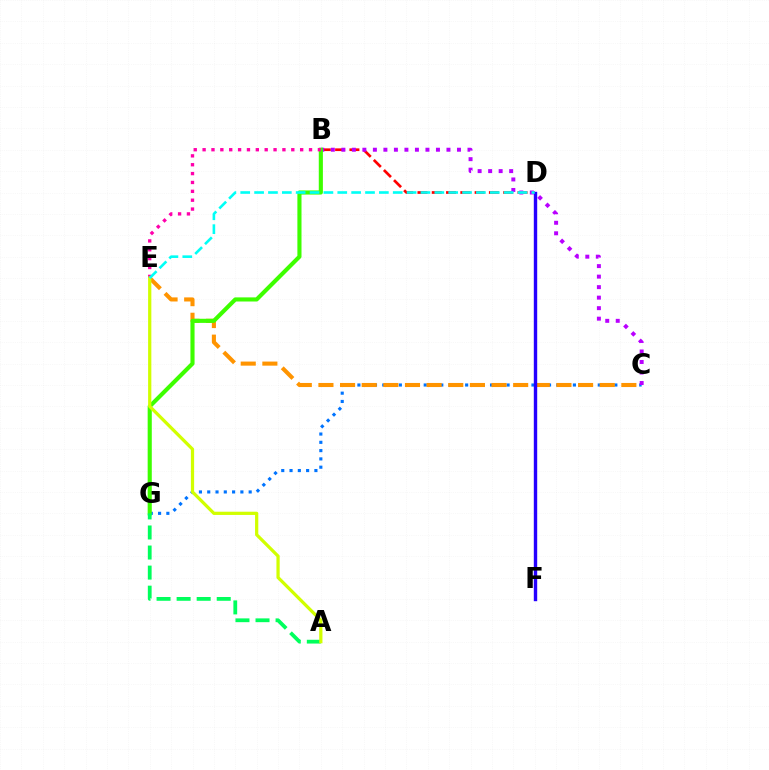{('C', 'G'): [{'color': '#0074ff', 'line_style': 'dotted', 'thickness': 2.25}], ('C', 'E'): [{'color': '#ff9400', 'line_style': 'dashed', 'thickness': 2.94}], ('B', 'D'): [{'color': '#ff0000', 'line_style': 'dashed', 'thickness': 1.94}], ('B', 'C'): [{'color': '#b900ff', 'line_style': 'dotted', 'thickness': 2.86}], ('B', 'G'): [{'color': '#3dff00', 'line_style': 'solid', 'thickness': 2.96}], ('A', 'G'): [{'color': '#00ff5c', 'line_style': 'dashed', 'thickness': 2.72}], ('B', 'E'): [{'color': '#ff00ac', 'line_style': 'dotted', 'thickness': 2.41}], ('A', 'E'): [{'color': '#d1ff00', 'line_style': 'solid', 'thickness': 2.33}], ('D', 'F'): [{'color': '#2500ff', 'line_style': 'solid', 'thickness': 2.45}], ('D', 'E'): [{'color': '#00fff6', 'line_style': 'dashed', 'thickness': 1.88}]}